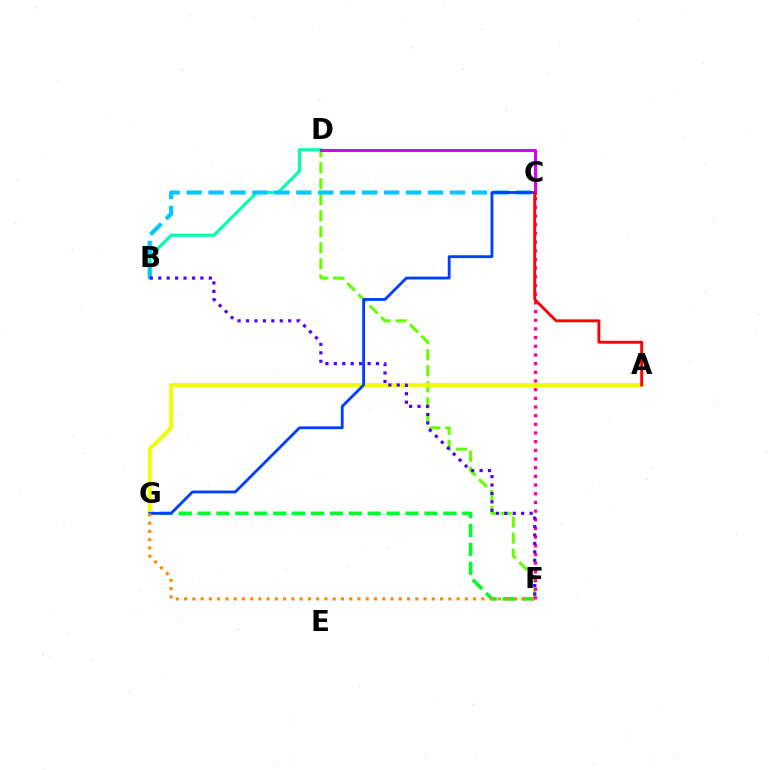{('D', 'F'): [{'color': '#66ff00', 'line_style': 'dashed', 'thickness': 2.18}], ('B', 'D'): [{'color': '#00ffaf', 'line_style': 'solid', 'thickness': 2.23}], ('F', 'G'): [{'color': '#00ff27', 'line_style': 'dashed', 'thickness': 2.57}, {'color': '#ff8800', 'line_style': 'dotted', 'thickness': 2.24}], ('B', 'C'): [{'color': '#00c7ff', 'line_style': 'dashed', 'thickness': 2.98}], ('A', 'G'): [{'color': '#eeff00', 'line_style': 'solid', 'thickness': 2.78}], ('C', 'F'): [{'color': '#ff00a0', 'line_style': 'dotted', 'thickness': 2.36}], ('C', 'G'): [{'color': '#003fff', 'line_style': 'solid', 'thickness': 2.03}], ('B', 'F'): [{'color': '#4f00ff', 'line_style': 'dotted', 'thickness': 2.29}], ('C', 'D'): [{'color': '#d600ff', 'line_style': 'solid', 'thickness': 2.17}], ('A', 'C'): [{'color': '#ff0000', 'line_style': 'solid', 'thickness': 2.08}]}